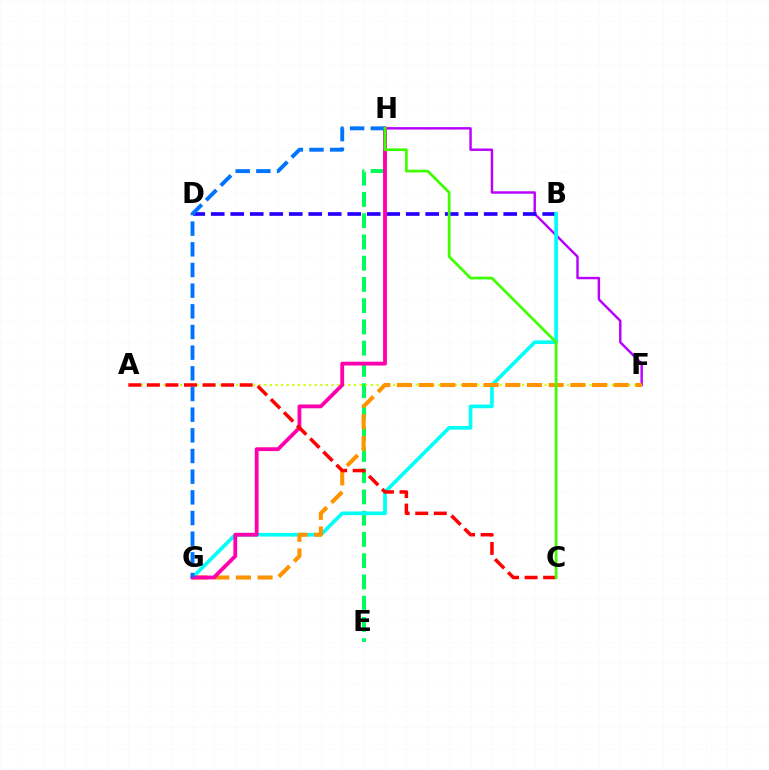{('F', 'H'): [{'color': '#b900ff', 'line_style': 'solid', 'thickness': 1.75}], ('B', 'D'): [{'color': '#2500ff', 'line_style': 'dashed', 'thickness': 2.65}], ('E', 'H'): [{'color': '#00ff5c', 'line_style': 'dashed', 'thickness': 2.89}], ('B', 'G'): [{'color': '#00fff6', 'line_style': 'solid', 'thickness': 2.64}], ('A', 'F'): [{'color': '#d1ff00', 'line_style': 'dotted', 'thickness': 1.52}], ('F', 'G'): [{'color': '#ff9400', 'line_style': 'dashed', 'thickness': 2.94}], ('G', 'H'): [{'color': '#ff00ac', 'line_style': 'solid', 'thickness': 2.75}, {'color': '#0074ff', 'line_style': 'dashed', 'thickness': 2.81}], ('A', 'C'): [{'color': '#ff0000', 'line_style': 'dashed', 'thickness': 2.52}], ('C', 'H'): [{'color': '#3dff00', 'line_style': 'solid', 'thickness': 1.96}]}